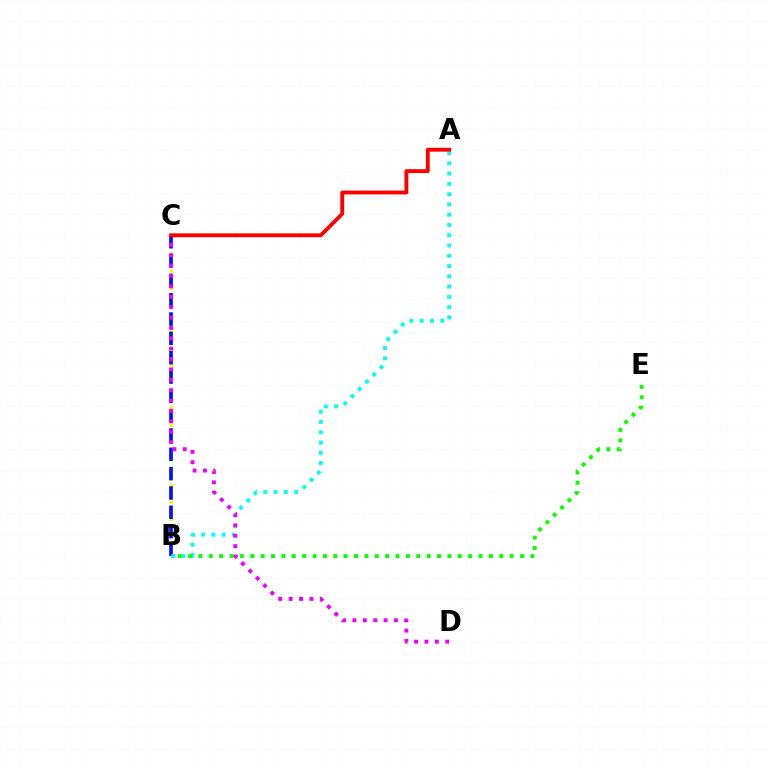{('B', 'C'): [{'color': '#fcf500', 'line_style': 'dotted', 'thickness': 2.32}, {'color': '#0010ff', 'line_style': 'dashed', 'thickness': 2.63}], ('A', 'B'): [{'color': '#00fff6', 'line_style': 'dotted', 'thickness': 2.79}], ('B', 'E'): [{'color': '#08ff00', 'line_style': 'dotted', 'thickness': 2.82}], ('C', 'D'): [{'color': '#ee00ff', 'line_style': 'dotted', 'thickness': 2.82}], ('A', 'C'): [{'color': '#ff0000', 'line_style': 'solid', 'thickness': 2.78}]}